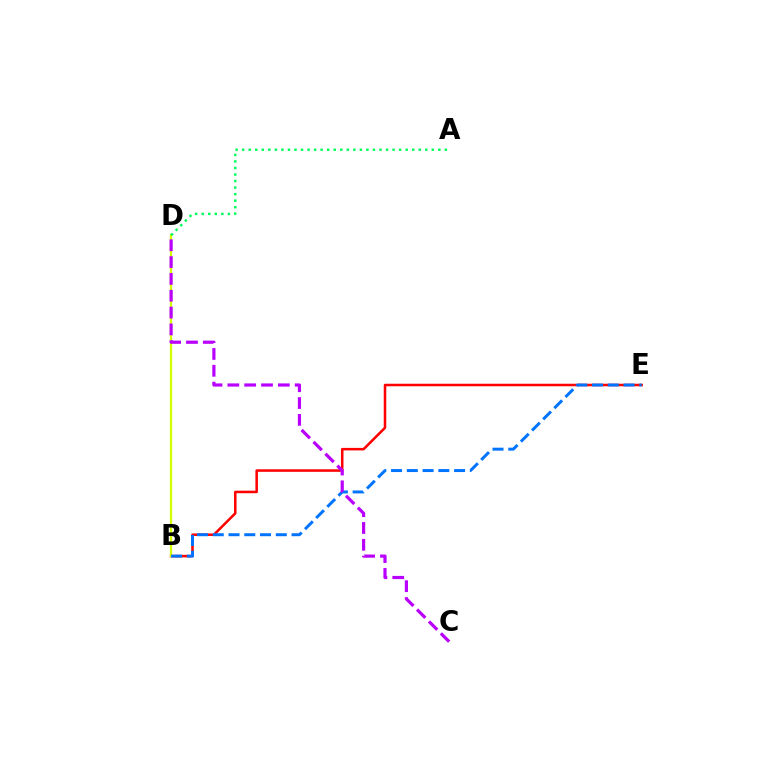{('B', 'E'): [{'color': '#ff0000', 'line_style': 'solid', 'thickness': 1.82}, {'color': '#0074ff', 'line_style': 'dashed', 'thickness': 2.14}], ('B', 'D'): [{'color': '#d1ff00', 'line_style': 'solid', 'thickness': 1.63}], ('C', 'D'): [{'color': '#b900ff', 'line_style': 'dashed', 'thickness': 2.29}], ('A', 'D'): [{'color': '#00ff5c', 'line_style': 'dotted', 'thickness': 1.78}]}